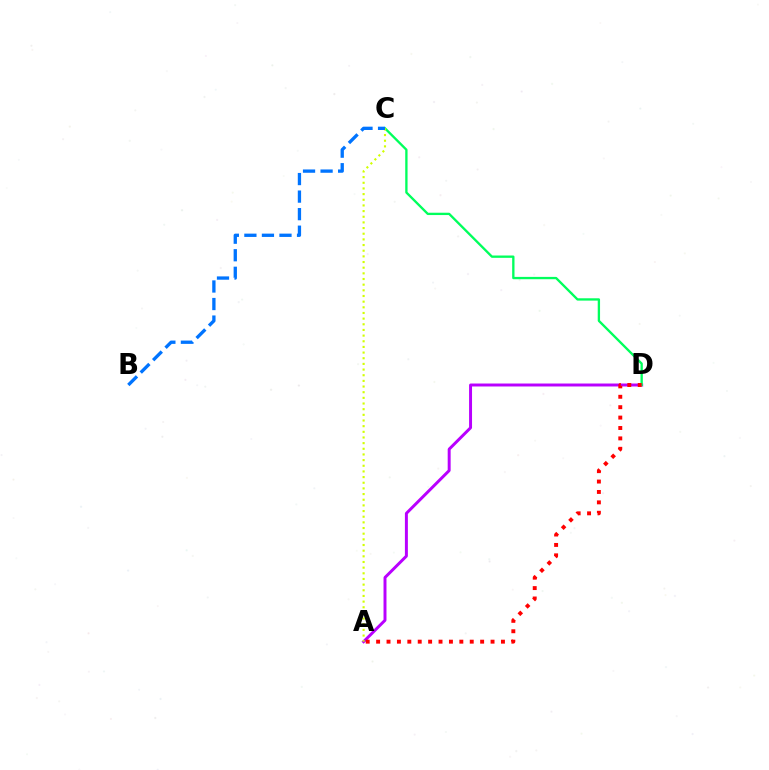{('A', 'D'): [{'color': '#b900ff', 'line_style': 'solid', 'thickness': 2.13}, {'color': '#ff0000', 'line_style': 'dotted', 'thickness': 2.83}], ('C', 'D'): [{'color': '#00ff5c', 'line_style': 'solid', 'thickness': 1.68}], ('A', 'C'): [{'color': '#d1ff00', 'line_style': 'dotted', 'thickness': 1.54}], ('B', 'C'): [{'color': '#0074ff', 'line_style': 'dashed', 'thickness': 2.38}]}